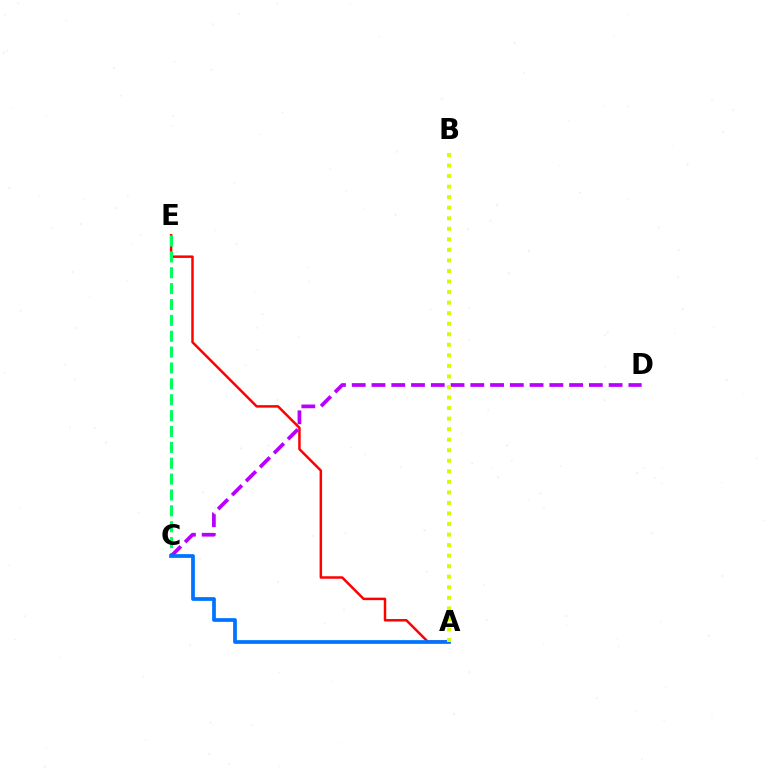{('A', 'E'): [{'color': '#ff0000', 'line_style': 'solid', 'thickness': 1.79}], ('C', 'E'): [{'color': '#00ff5c', 'line_style': 'dashed', 'thickness': 2.16}], ('C', 'D'): [{'color': '#b900ff', 'line_style': 'dashed', 'thickness': 2.68}], ('A', 'C'): [{'color': '#0074ff', 'line_style': 'solid', 'thickness': 2.69}], ('A', 'B'): [{'color': '#d1ff00', 'line_style': 'dotted', 'thickness': 2.86}]}